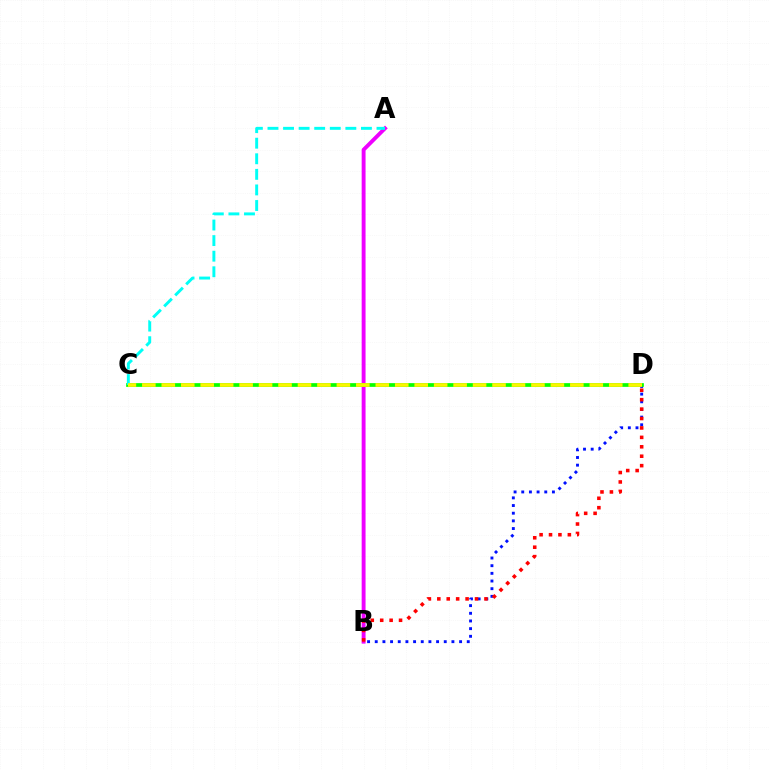{('B', 'D'): [{'color': '#0010ff', 'line_style': 'dotted', 'thickness': 2.08}, {'color': '#ff0000', 'line_style': 'dotted', 'thickness': 2.56}], ('A', 'B'): [{'color': '#ee00ff', 'line_style': 'solid', 'thickness': 2.8}], ('C', 'D'): [{'color': '#08ff00', 'line_style': 'solid', 'thickness': 2.68}, {'color': '#fcf500', 'line_style': 'dashed', 'thickness': 2.64}], ('A', 'C'): [{'color': '#00fff6', 'line_style': 'dashed', 'thickness': 2.12}]}